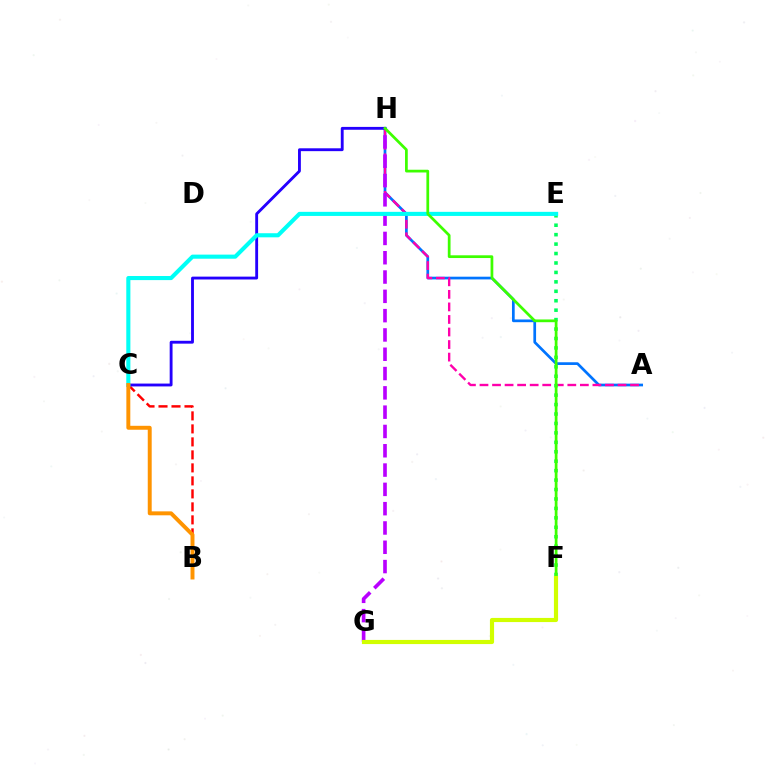{('B', 'C'): [{'color': '#ff0000', 'line_style': 'dashed', 'thickness': 1.77}, {'color': '#ff9400', 'line_style': 'solid', 'thickness': 2.83}], ('A', 'H'): [{'color': '#0074ff', 'line_style': 'solid', 'thickness': 1.95}, {'color': '#ff00ac', 'line_style': 'dashed', 'thickness': 1.7}], ('G', 'H'): [{'color': '#b900ff', 'line_style': 'dashed', 'thickness': 2.62}], ('E', 'F'): [{'color': '#00ff5c', 'line_style': 'dotted', 'thickness': 2.56}], ('C', 'H'): [{'color': '#2500ff', 'line_style': 'solid', 'thickness': 2.06}], ('C', 'E'): [{'color': '#00fff6', 'line_style': 'solid', 'thickness': 2.95}], ('F', 'H'): [{'color': '#3dff00', 'line_style': 'solid', 'thickness': 1.97}], ('F', 'G'): [{'color': '#d1ff00', 'line_style': 'solid', 'thickness': 2.98}]}